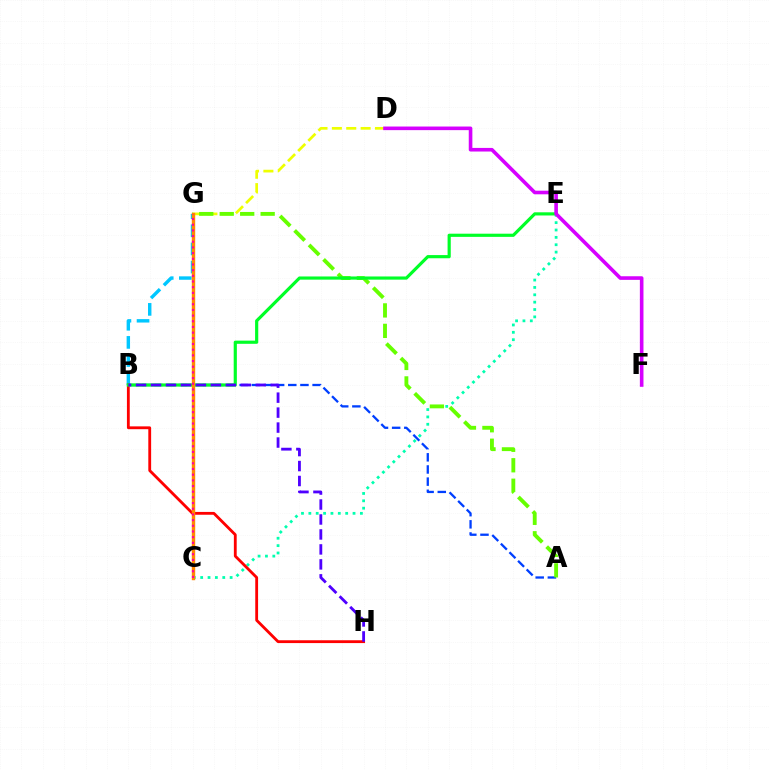{('C', 'E'): [{'color': '#00ffaf', 'line_style': 'dotted', 'thickness': 2.0}], ('A', 'B'): [{'color': '#003fff', 'line_style': 'dashed', 'thickness': 1.65}], ('B', 'G'): [{'color': '#00c7ff', 'line_style': 'dashed', 'thickness': 2.46}], ('D', 'G'): [{'color': '#eeff00', 'line_style': 'dashed', 'thickness': 1.95}], ('A', 'G'): [{'color': '#66ff00', 'line_style': 'dashed', 'thickness': 2.78}], ('B', 'H'): [{'color': '#ff0000', 'line_style': 'solid', 'thickness': 2.03}, {'color': '#4f00ff', 'line_style': 'dashed', 'thickness': 2.03}], ('B', 'E'): [{'color': '#00ff27', 'line_style': 'solid', 'thickness': 2.28}], ('D', 'F'): [{'color': '#d600ff', 'line_style': 'solid', 'thickness': 2.6}], ('C', 'G'): [{'color': '#ff8800', 'line_style': 'solid', 'thickness': 2.45}, {'color': '#ff00a0', 'line_style': 'dotted', 'thickness': 1.54}]}